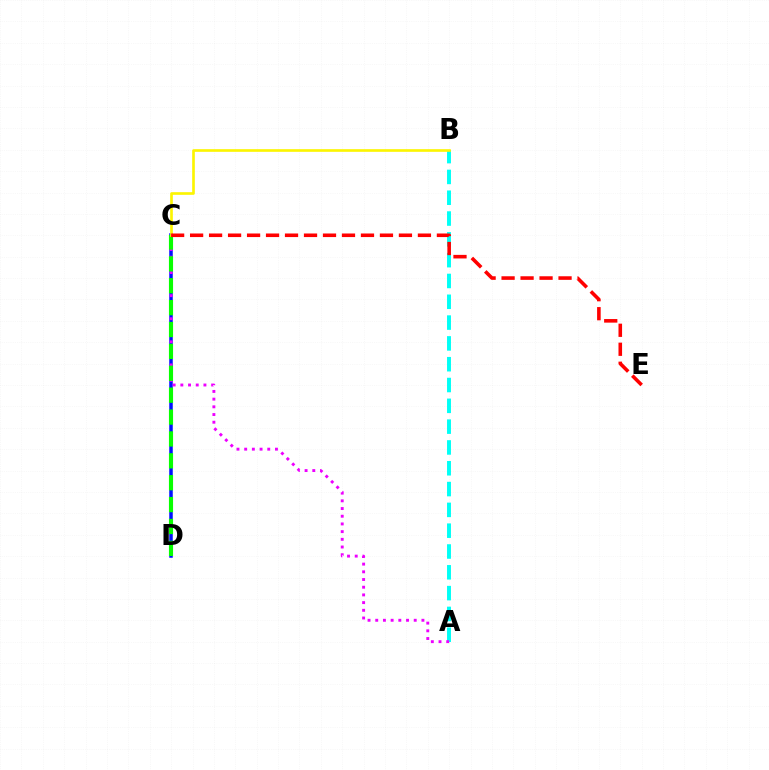{('A', 'B'): [{'color': '#00fff6', 'line_style': 'dashed', 'thickness': 2.83}], ('C', 'D'): [{'color': '#0010ff', 'line_style': 'solid', 'thickness': 2.52}, {'color': '#08ff00', 'line_style': 'dashed', 'thickness': 2.97}], ('A', 'C'): [{'color': '#ee00ff', 'line_style': 'dotted', 'thickness': 2.09}], ('B', 'C'): [{'color': '#fcf500', 'line_style': 'solid', 'thickness': 1.91}], ('C', 'E'): [{'color': '#ff0000', 'line_style': 'dashed', 'thickness': 2.58}]}